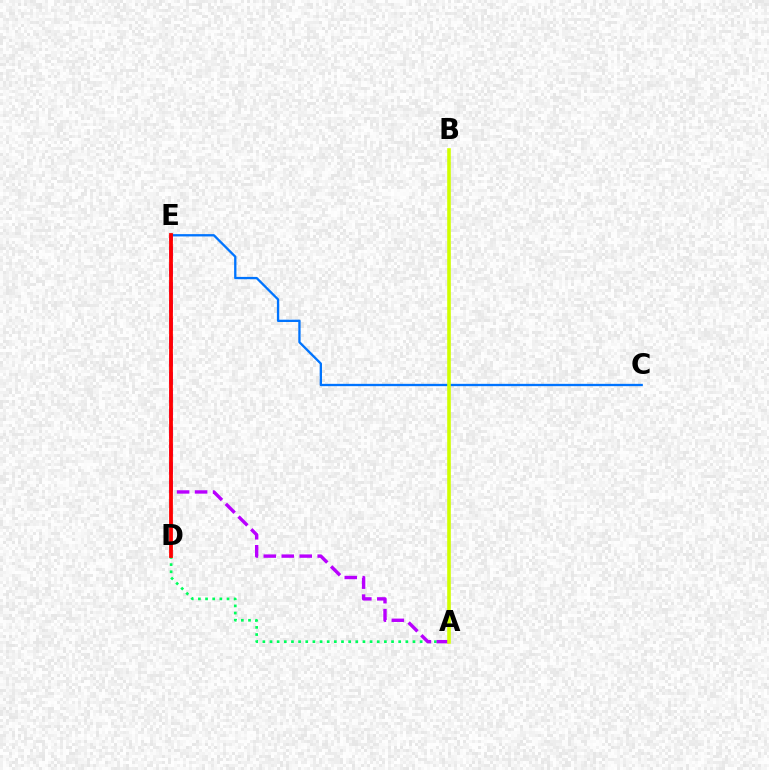{('A', 'D'): [{'color': '#00ff5c', 'line_style': 'dotted', 'thickness': 1.94}], ('C', 'E'): [{'color': '#0074ff', 'line_style': 'solid', 'thickness': 1.67}], ('A', 'E'): [{'color': '#b900ff', 'line_style': 'dashed', 'thickness': 2.44}], ('A', 'B'): [{'color': '#d1ff00', 'line_style': 'solid', 'thickness': 2.59}], ('D', 'E'): [{'color': '#ff0000', 'line_style': 'solid', 'thickness': 2.74}]}